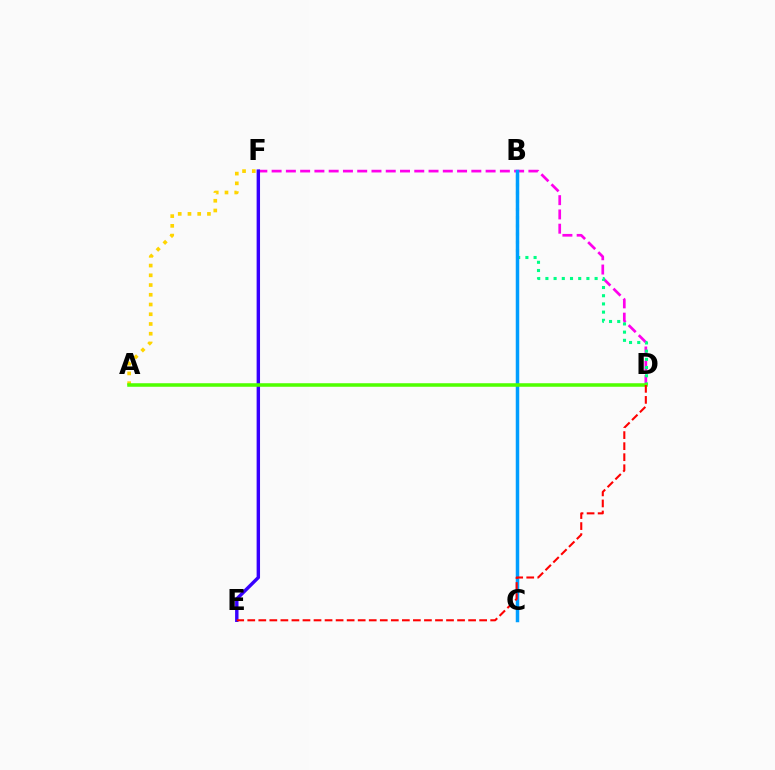{('D', 'F'): [{'color': '#ff00ed', 'line_style': 'dashed', 'thickness': 1.94}], ('E', 'F'): [{'color': '#3700ff', 'line_style': 'solid', 'thickness': 2.45}], ('B', 'D'): [{'color': '#00ff86', 'line_style': 'dotted', 'thickness': 2.23}], ('A', 'F'): [{'color': '#ffd500', 'line_style': 'dotted', 'thickness': 2.65}], ('B', 'C'): [{'color': '#009eff', 'line_style': 'solid', 'thickness': 2.52}], ('A', 'D'): [{'color': '#4fff00', 'line_style': 'solid', 'thickness': 2.54}], ('D', 'E'): [{'color': '#ff0000', 'line_style': 'dashed', 'thickness': 1.5}]}